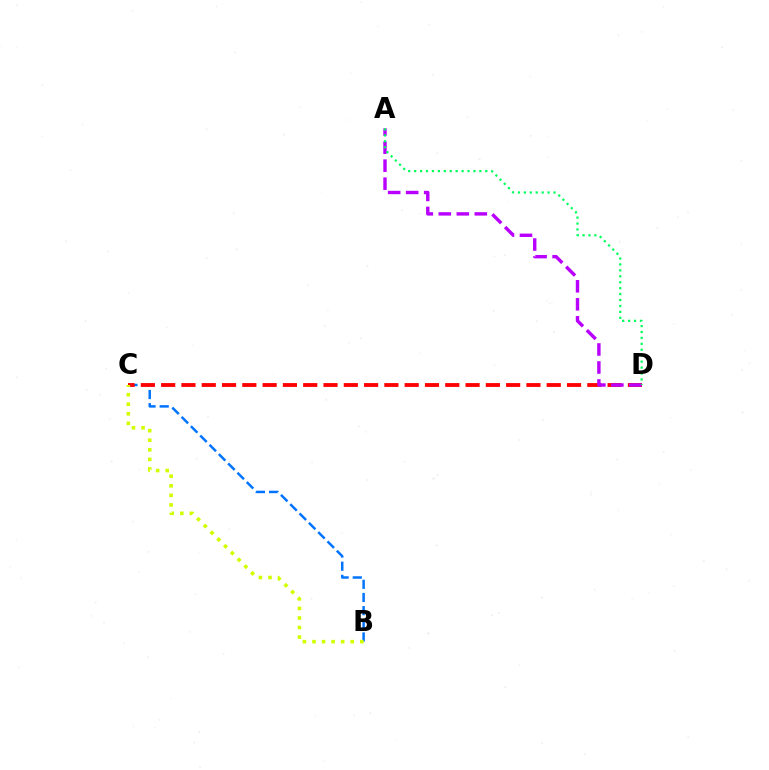{('B', 'C'): [{'color': '#0074ff', 'line_style': 'dashed', 'thickness': 1.79}, {'color': '#d1ff00', 'line_style': 'dotted', 'thickness': 2.6}], ('C', 'D'): [{'color': '#ff0000', 'line_style': 'dashed', 'thickness': 2.76}], ('A', 'D'): [{'color': '#b900ff', 'line_style': 'dashed', 'thickness': 2.45}, {'color': '#00ff5c', 'line_style': 'dotted', 'thickness': 1.61}]}